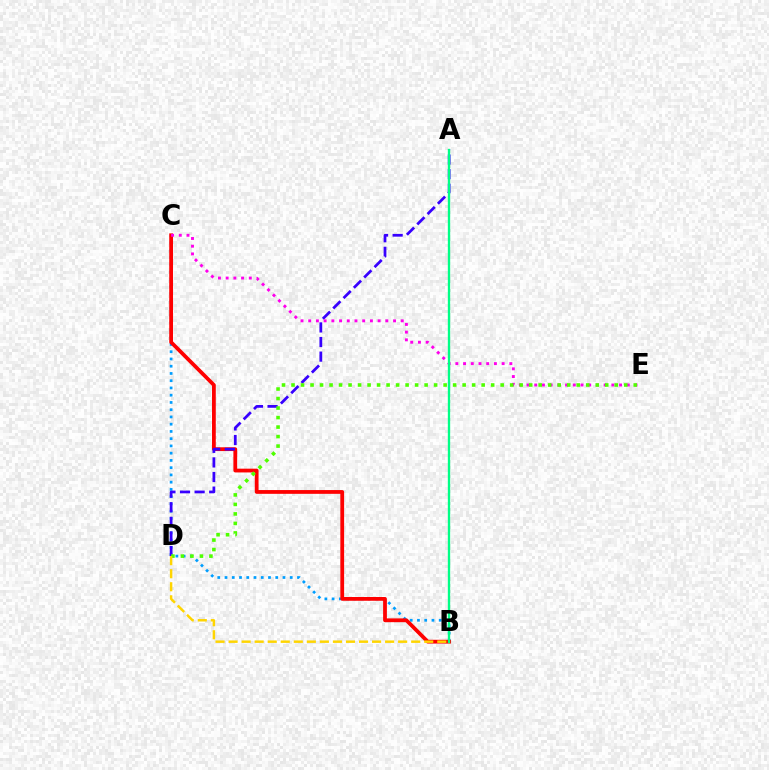{('B', 'C'): [{'color': '#009eff', 'line_style': 'dotted', 'thickness': 1.97}, {'color': '#ff0000', 'line_style': 'solid', 'thickness': 2.72}], ('A', 'D'): [{'color': '#3700ff', 'line_style': 'dashed', 'thickness': 1.98}], ('C', 'E'): [{'color': '#ff00ed', 'line_style': 'dotted', 'thickness': 2.1}], ('D', 'E'): [{'color': '#4fff00', 'line_style': 'dotted', 'thickness': 2.58}], ('B', 'D'): [{'color': '#ffd500', 'line_style': 'dashed', 'thickness': 1.77}], ('A', 'B'): [{'color': '#00ff86', 'line_style': 'solid', 'thickness': 1.69}]}